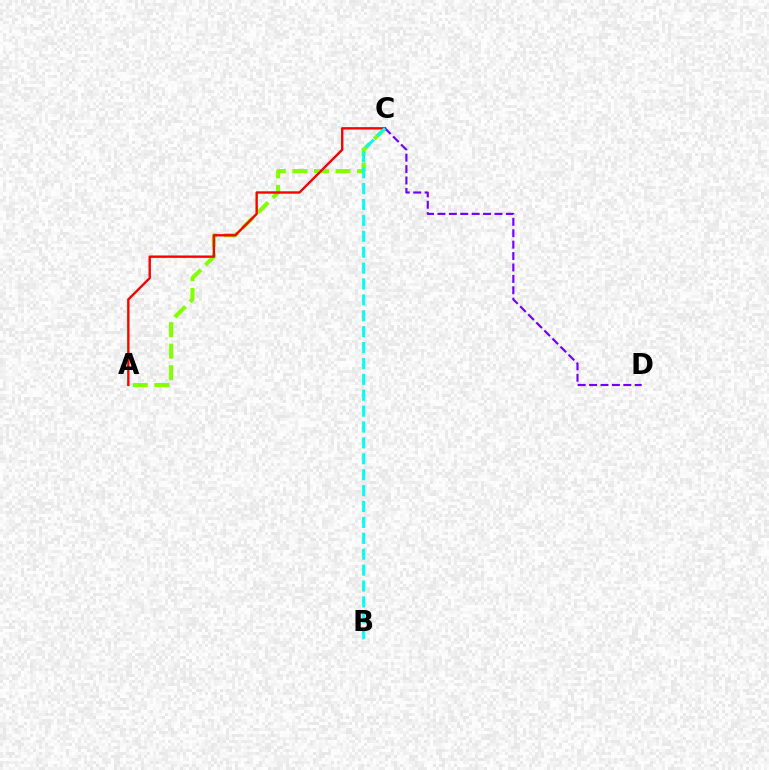{('A', 'C'): [{'color': '#84ff00', 'line_style': 'dashed', 'thickness': 2.93}, {'color': '#ff0000', 'line_style': 'solid', 'thickness': 1.72}], ('C', 'D'): [{'color': '#7200ff', 'line_style': 'dashed', 'thickness': 1.55}], ('B', 'C'): [{'color': '#00fff6', 'line_style': 'dashed', 'thickness': 2.16}]}